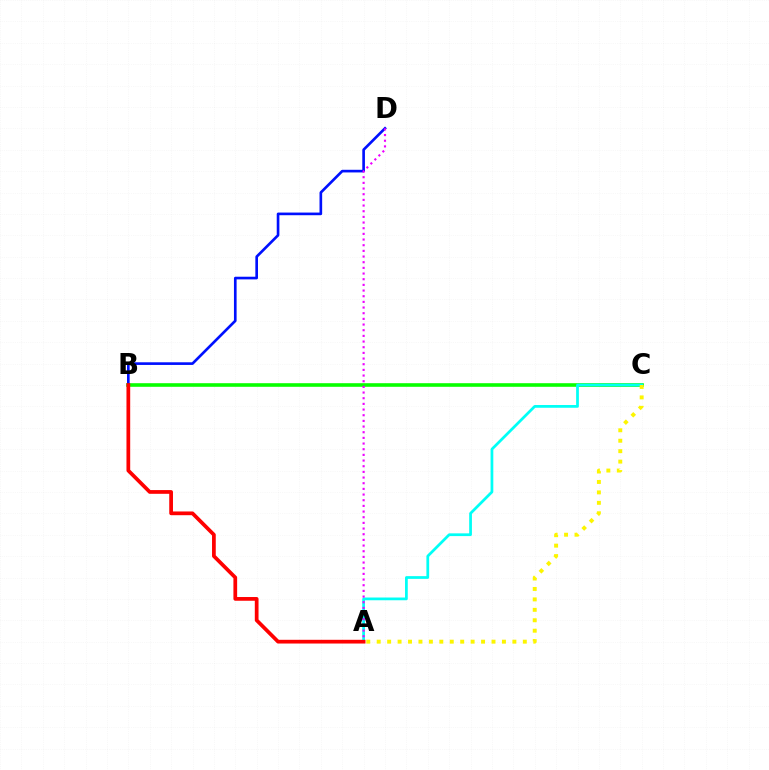{('B', 'C'): [{'color': '#08ff00', 'line_style': 'solid', 'thickness': 2.59}], ('A', 'C'): [{'color': '#00fff6', 'line_style': 'solid', 'thickness': 1.98}, {'color': '#fcf500', 'line_style': 'dotted', 'thickness': 2.84}], ('B', 'D'): [{'color': '#0010ff', 'line_style': 'solid', 'thickness': 1.91}], ('A', 'D'): [{'color': '#ee00ff', 'line_style': 'dotted', 'thickness': 1.54}], ('A', 'B'): [{'color': '#ff0000', 'line_style': 'solid', 'thickness': 2.69}]}